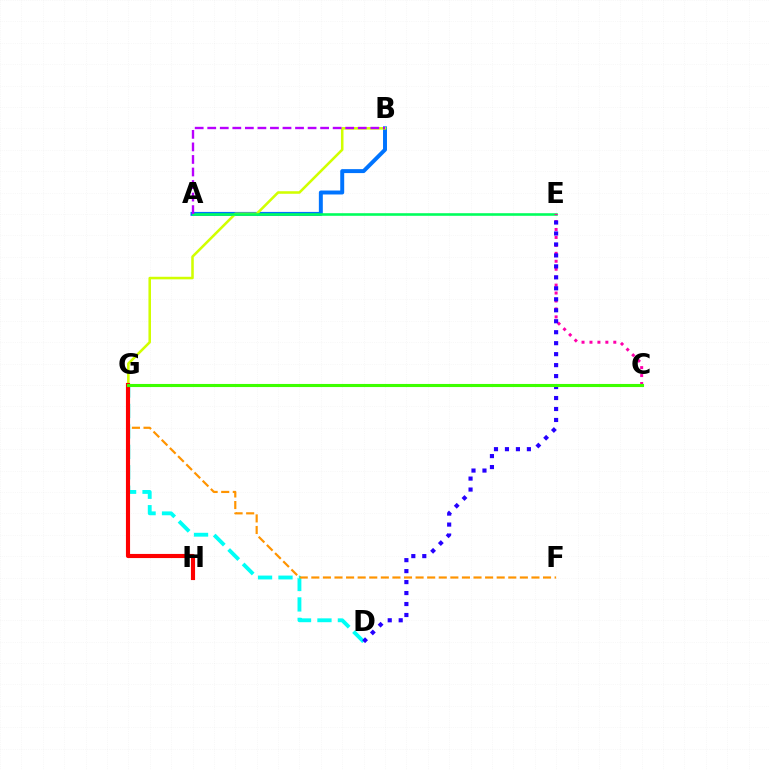{('A', 'B'): [{'color': '#0074ff', 'line_style': 'solid', 'thickness': 2.85}, {'color': '#b900ff', 'line_style': 'dashed', 'thickness': 1.7}], ('D', 'G'): [{'color': '#00fff6', 'line_style': 'dashed', 'thickness': 2.78}], ('B', 'G'): [{'color': '#d1ff00', 'line_style': 'solid', 'thickness': 1.84}], ('A', 'E'): [{'color': '#00ff5c', 'line_style': 'solid', 'thickness': 1.87}], ('C', 'E'): [{'color': '#ff00ac', 'line_style': 'dotted', 'thickness': 2.16}], ('F', 'G'): [{'color': '#ff9400', 'line_style': 'dashed', 'thickness': 1.57}], ('D', 'E'): [{'color': '#2500ff', 'line_style': 'dotted', 'thickness': 2.98}], ('G', 'H'): [{'color': '#ff0000', 'line_style': 'solid', 'thickness': 2.97}], ('C', 'G'): [{'color': '#3dff00', 'line_style': 'solid', 'thickness': 2.23}]}